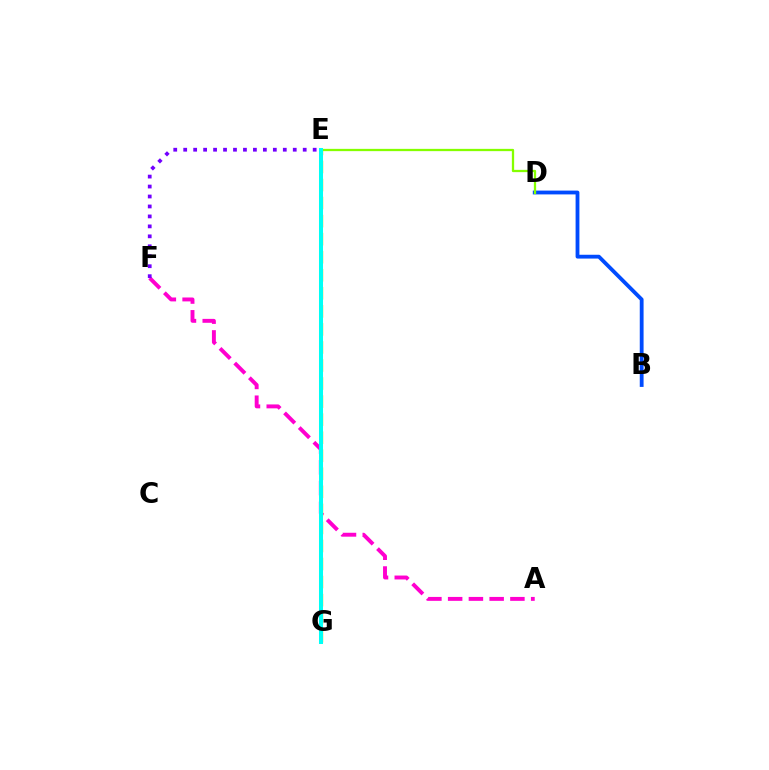{('B', 'D'): [{'color': '#004bff', 'line_style': 'solid', 'thickness': 2.75}], ('A', 'F'): [{'color': '#ff00cf', 'line_style': 'dashed', 'thickness': 2.82}], ('E', 'G'): [{'color': '#00ff39', 'line_style': 'dashed', 'thickness': 1.92}, {'color': '#ffbd00', 'line_style': 'dashed', 'thickness': 2.45}, {'color': '#ff0000', 'line_style': 'solid', 'thickness': 1.69}, {'color': '#00fff6', 'line_style': 'solid', 'thickness': 2.9}], ('D', 'E'): [{'color': '#84ff00', 'line_style': 'solid', 'thickness': 1.64}], ('E', 'F'): [{'color': '#7200ff', 'line_style': 'dotted', 'thickness': 2.71}]}